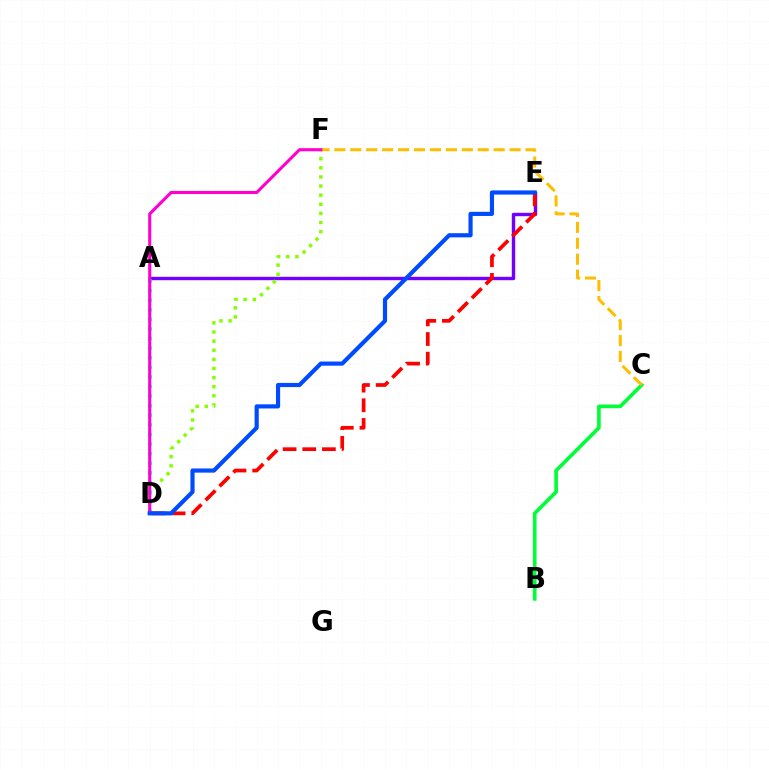{('A', 'E'): [{'color': '#7200ff', 'line_style': 'solid', 'thickness': 2.45}], ('D', 'F'): [{'color': '#84ff00', 'line_style': 'dotted', 'thickness': 2.48}, {'color': '#ff00cf', 'line_style': 'solid', 'thickness': 2.23}], ('B', 'C'): [{'color': '#00ff39', 'line_style': 'solid', 'thickness': 2.63}], ('A', 'D'): [{'color': '#00fff6', 'line_style': 'dotted', 'thickness': 2.61}], ('C', 'F'): [{'color': '#ffbd00', 'line_style': 'dashed', 'thickness': 2.16}], ('D', 'E'): [{'color': '#ff0000', 'line_style': 'dashed', 'thickness': 2.67}, {'color': '#004bff', 'line_style': 'solid', 'thickness': 2.99}]}